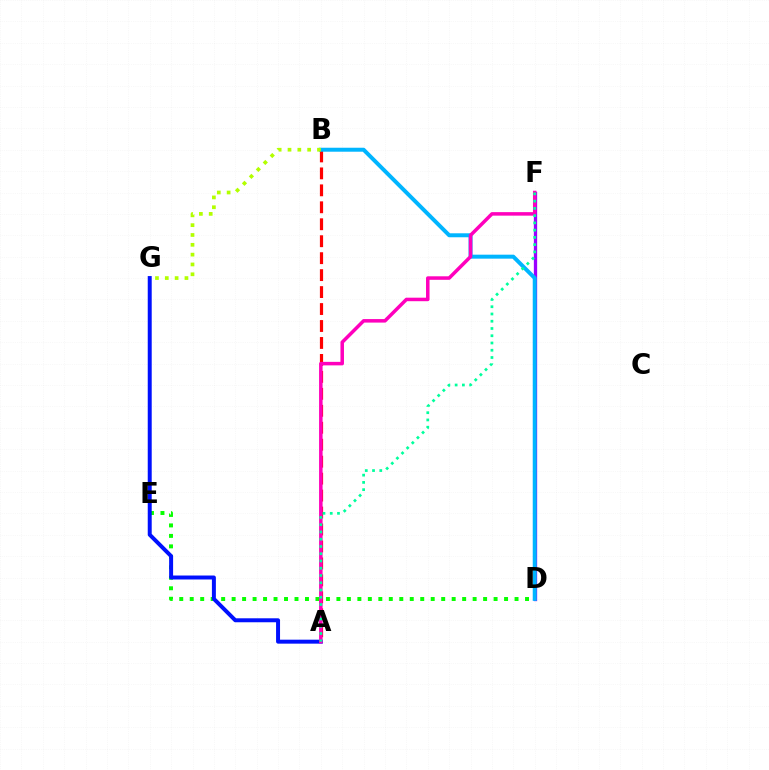{('D', 'F'): [{'color': '#ffa500', 'line_style': 'solid', 'thickness': 2.09}, {'color': '#9b00ff', 'line_style': 'solid', 'thickness': 2.38}], ('D', 'E'): [{'color': '#08ff00', 'line_style': 'dotted', 'thickness': 2.85}], ('A', 'B'): [{'color': '#ff0000', 'line_style': 'dashed', 'thickness': 2.3}], ('A', 'G'): [{'color': '#0010ff', 'line_style': 'solid', 'thickness': 2.86}], ('B', 'D'): [{'color': '#00b5ff', 'line_style': 'solid', 'thickness': 2.86}], ('B', 'G'): [{'color': '#b3ff00', 'line_style': 'dotted', 'thickness': 2.67}], ('A', 'F'): [{'color': '#ff00bd', 'line_style': 'solid', 'thickness': 2.53}, {'color': '#00ff9d', 'line_style': 'dotted', 'thickness': 1.97}]}